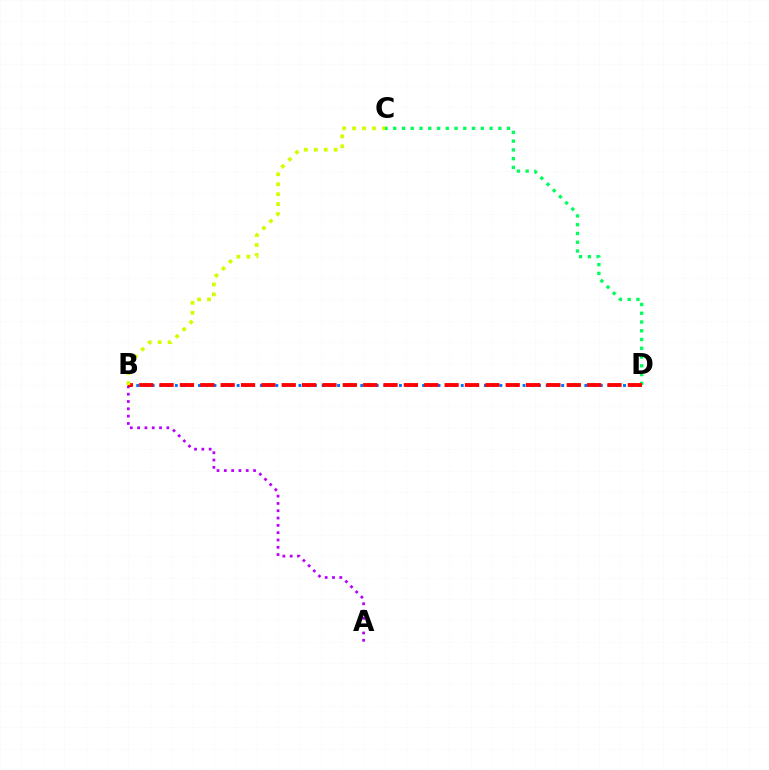{('A', 'B'): [{'color': '#b900ff', 'line_style': 'dotted', 'thickness': 1.99}], ('B', 'D'): [{'color': '#0074ff', 'line_style': 'dotted', 'thickness': 2.1}, {'color': '#ff0000', 'line_style': 'dashed', 'thickness': 2.77}], ('C', 'D'): [{'color': '#00ff5c', 'line_style': 'dotted', 'thickness': 2.38}], ('B', 'C'): [{'color': '#d1ff00', 'line_style': 'dotted', 'thickness': 2.7}]}